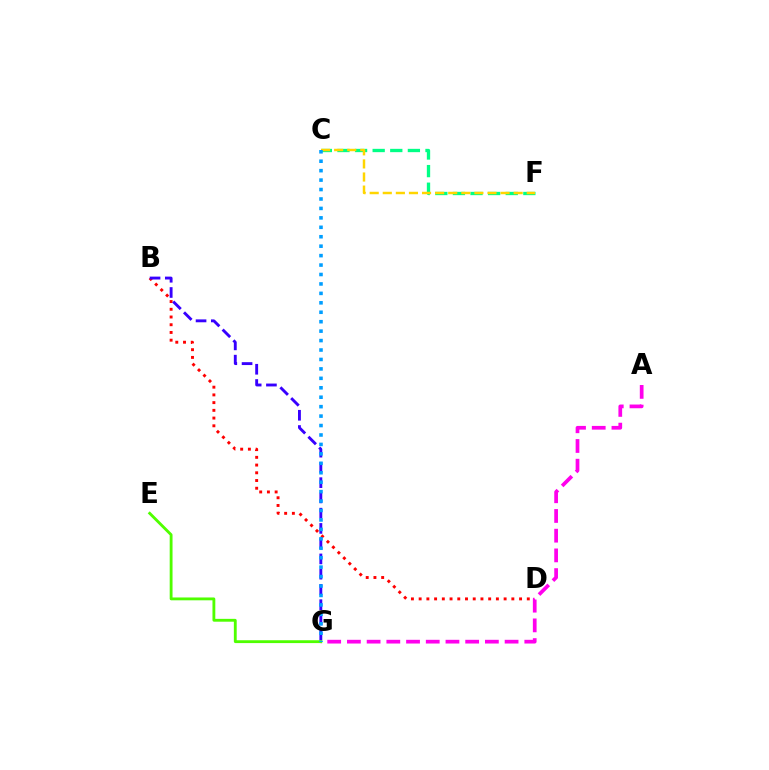{('B', 'D'): [{'color': '#ff0000', 'line_style': 'dotted', 'thickness': 2.1}], ('A', 'G'): [{'color': '#ff00ed', 'line_style': 'dashed', 'thickness': 2.68}], ('B', 'G'): [{'color': '#3700ff', 'line_style': 'dashed', 'thickness': 2.07}], ('E', 'G'): [{'color': '#4fff00', 'line_style': 'solid', 'thickness': 2.05}], ('C', 'F'): [{'color': '#00ff86', 'line_style': 'dashed', 'thickness': 2.39}, {'color': '#ffd500', 'line_style': 'dashed', 'thickness': 1.78}], ('C', 'G'): [{'color': '#009eff', 'line_style': 'dotted', 'thickness': 2.56}]}